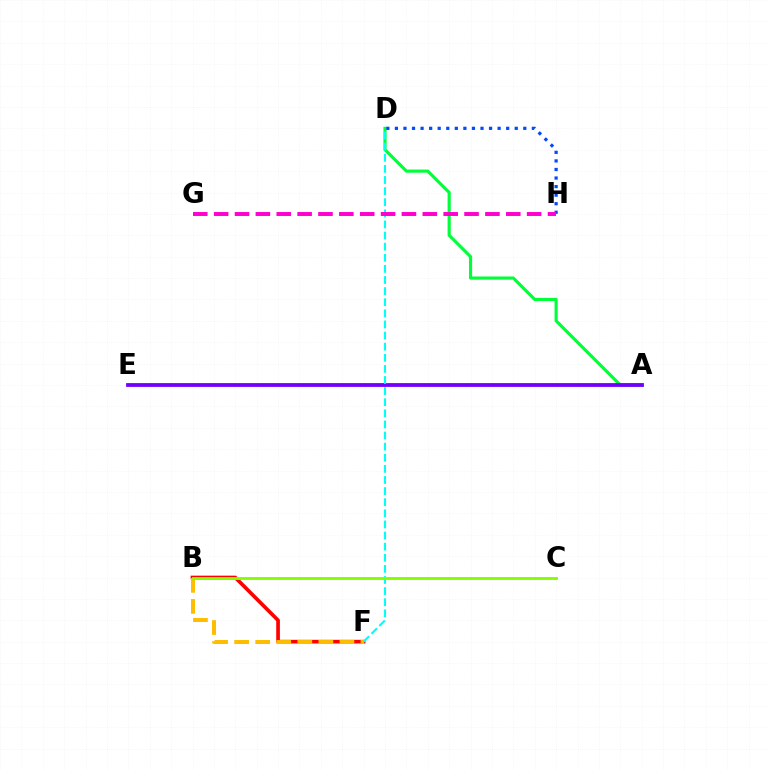{('A', 'D'): [{'color': '#00ff39', 'line_style': 'solid', 'thickness': 2.25}], ('A', 'E'): [{'color': '#7200ff', 'line_style': 'solid', 'thickness': 2.73}], ('B', 'F'): [{'color': '#ff0000', 'line_style': 'solid', 'thickness': 2.65}, {'color': '#ffbd00', 'line_style': 'dashed', 'thickness': 2.86}], ('D', 'H'): [{'color': '#004bff', 'line_style': 'dotted', 'thickness': 2.33}], ('D', 'F'): [{'color': '#00fff6', 'line_style': 'dashed', 'thickness': 1.51}], ('G', 'H'): [{'color': '#ff00cf', 'line_style': 'dashed', 'thickness': 2.83}], ('B', 'C'): [{'color': '#84ff00', 'line_style': 'solid', 'thickness': 2.08}]}